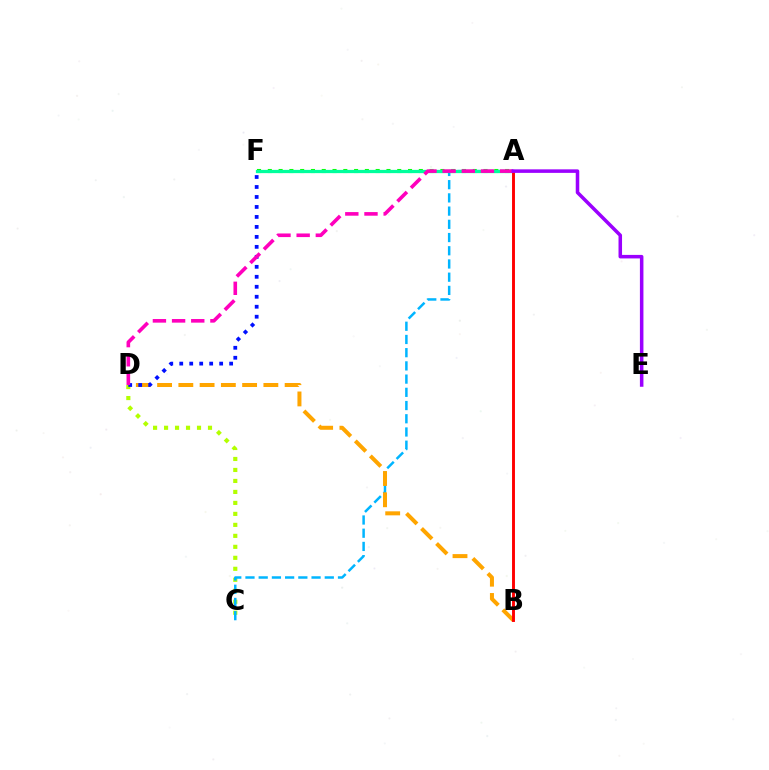{('A', 'F'): [{'color': '#08ff00', 'line_style': 'dotted', 'thickness': 2.93}, {'color': '#00ff9d', 'line_style': 'solid', 'thickness': 2.34}], ('C', 'D'): [{'color': '#b3ff00', 'line_style': 'dotted', 'thickness': 2.98}], ('A', 'C'): [{'color': '#00b5ff', 'line_style': 'dashed', 'thickness': 1.8}], ('B', 'D'): [{'color': '#ffa500', 'line_style': 'dashed', 'thickness': 2.89}], ('A', 'B'): [{'color': '#ff0000', 'line_style': 'solid', 'thickness': 2.09}], ('D', 'F'): [{'color': '#0010ff', 'line_style': 'dotted', 'thickness': 2.71}], ('A', 'D'): [{'color': '#ff00bd', 'line_style': 'dashed', 'thickness': 2.6}], ('A', 'E'): [{'color': '#9b00ff', 'line_style': 'solid', 'thickness': 2.54}]}